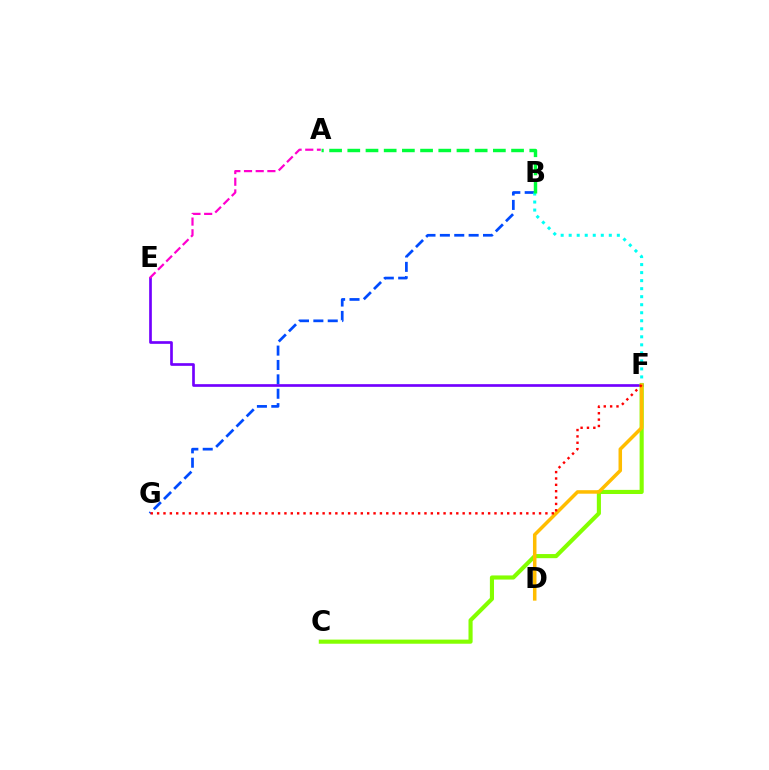{('B', 'G'): [{'color': '#004bff', 'line_style': 'dashed', 'thickness': 1.95}], ('E', 'F'): [{'color': '#7200ff', 'line_style': 'solid', 'thickness': 1.93}], ('C', 'F'): [{'color': '#84ff00', 'line_style': 'solid', 'thickness': 2.97}], ('A', 'E'): [{'color': '#ff00cf', 'line_style': 'dashed', 'thickness': 1.59}], ('B', 'F'): [{'color': '#00fff6', 'line_style': 'dotted', 'thickness': 2.18}], ('D', 'F'): [{'color': '#ffbd00', 'line_style': 'solid', 'thickness': 2.53}], ('F', 'G'): [{'color': '#ff0000', 'line_style': 'dotted', 'thickness': 1.73}], ('A', 'B'): [{'color': '#00ff39', 'line_style': 'dashed', 'thickness': 2.47}]}